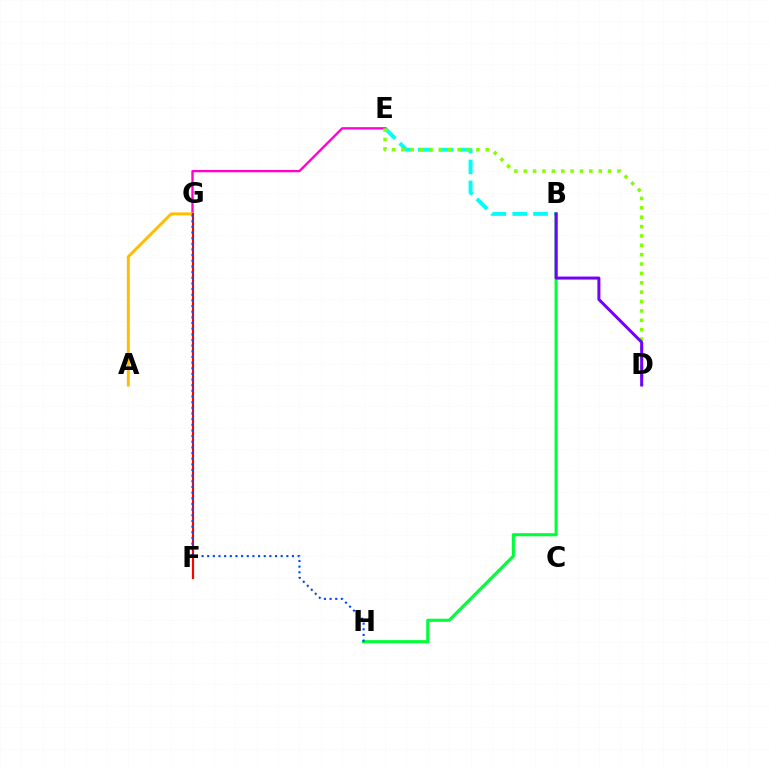{('B', 'E'): [{'color': '#00fff6', 'line_style': 'dashed', 'thickness': 2.84}], ('E', 'G'): [{'color': '#ff00cf', 'line_style': 'solid', 'thickness': 1.68}], ('D', 'E'): [{'color': '#84ff00', 'line_style': 'dotted', 'thickness': 2.55}], ('A', 'G'): [{'color': '#ffbd00', 'line_style': 'solid', 'thickness': 2.13}], ('B', 'H'): [{'color': '#00ff39', 'line_style': 'solid', 'thickness': 2.22}], ('F', 'G'): [{'color': '#ff0000', 'line_style': 'solid', 'thickness': 1.56}], ('B', 'D'): [{'color': '#7200ff', 'line_style': 'solid', 'thickness': 2.16}], ('G', 'H'): [{'color': '#004bff', 'line_style': 'dotted', 'thickness': 1.54}]}